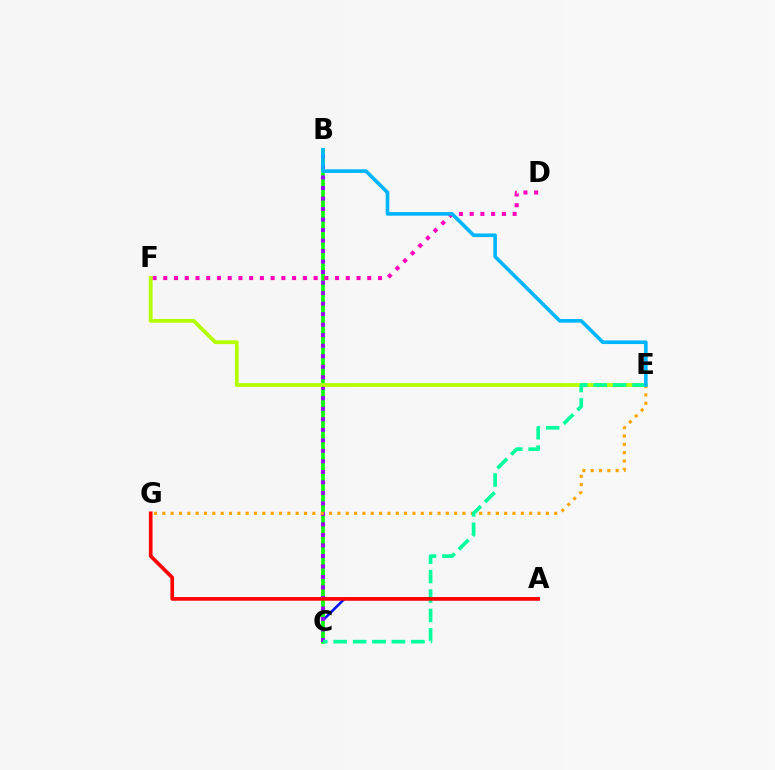{('A', 'C'): [{'color': '#0010ff', 'line_style': 'solid', 'thickness': 1.84}], ('B', 'C'): [{'color': '#08ff00', 'line_style': 'solid', 'thickness': 2.61}, {'color': '#9b00ff', 'line_style': 'dotted', 'thickness': 2.86}], ('D', 'F'): [{'color': '#ff00bd', 'line_style': 'dotted', 'thickness': 2.92}], ('E', 'F'): [{'color': '#b3ff00', 'line_style': 'solid', 'thickness': 2.73}], ('E', 'G'): [{'color': '#ffa500', 'line_style': 'dotted', 'thickness': 2.27}], ('C', 'E'): [{'color': '#00ff9d', 'line_style': 'dashed', 'thickness': 2.64}], ('B', 'E'): [{'color': '#00b5ff', 'line_style': 'solid', 'thickness': 2.61}], ('A', 'G'): [{'color': '#ff0000', 'line_style': 'solid', 'thickness': 2.63}]}